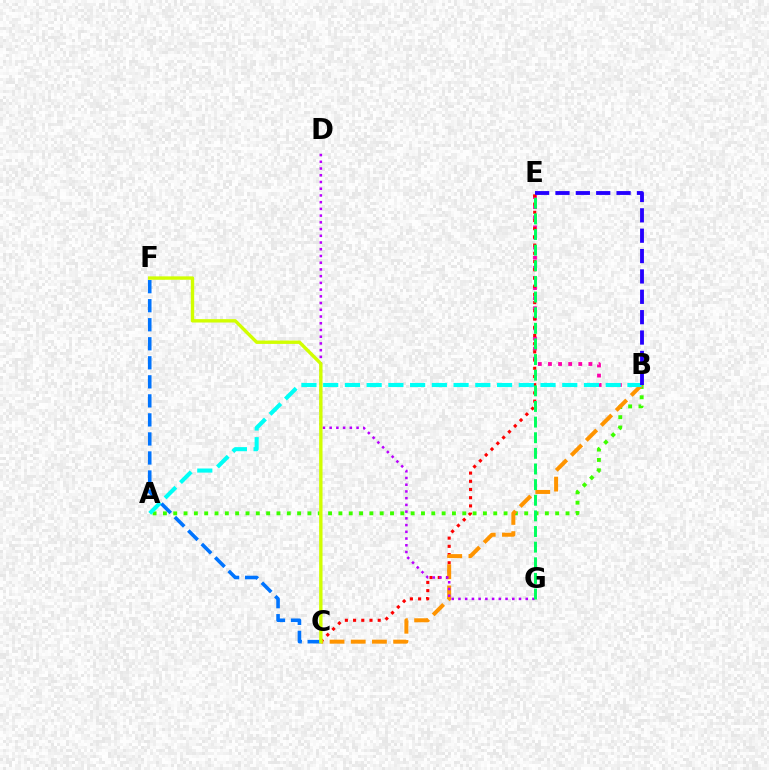{('B', 'E'): [{'color': '#ff00ac', 'line_style': 'dotted', 'thickness': 2.75}, {'color': '#2500ff', 'line_style': 'dashed', 'thickness': 2.77}], ('A', 'B'): [{'color': '#3dff00', 'line_style': 'dotted', 'thickness': 2.8}, {'color': '#00fff6', 'line_style': 'dashed', 'thickness': 2.95}], ('C', 'E'): [{'color': '#ff0000', 'line_style': 'dotted', 'thickness': 2.23}], ('B', 'C'): [{'color': '#ff9400', 'line_style': 'dashed', 'thickness': 2.88}], ('D', 'G'): [{'color': '#b900ff', 'line_style': 'dotted', 'thickness': 1.83}], ('E', 'G'): [{'color': '#00ff5c', 'line_style': 'dashed', 'thickness': 2.12}], ('C', 'F'): [{'color': '#0074ff', 'line_style': 'dashed', 'thickness': 2.59}, {'color': '#d1ff00', 'line_style': 'solid', 'thickness': 2.43}]}